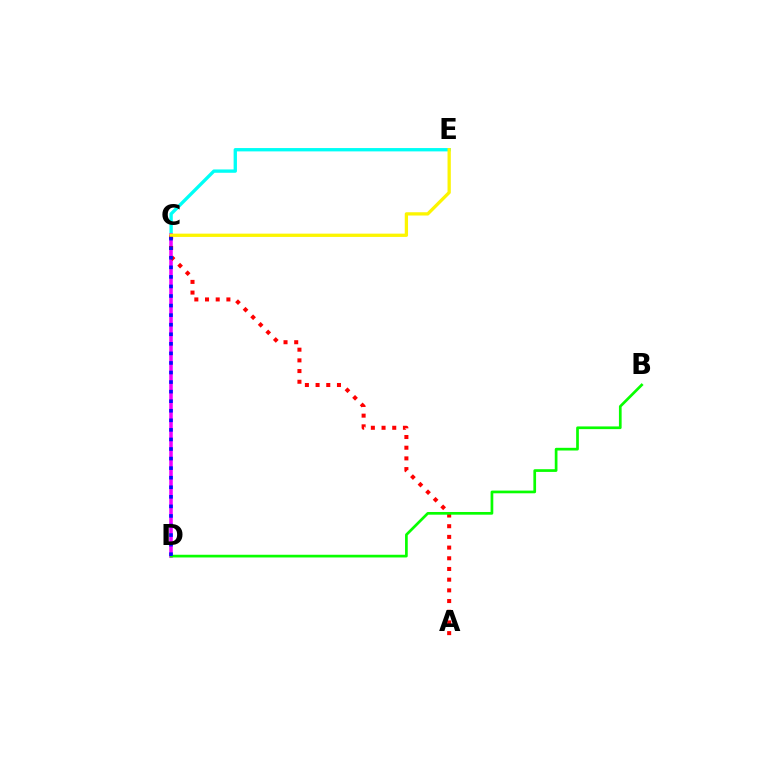{('C', 'E'): [{'color': '#00fff6', 'line_style': 'solid', 'thickness': 2.4}, {'color': '#fcf500', 'line_style': 'solid', 'thickness': 2.36}], ('C', 'D'): [{'color': '#ee00ff', 'line_style': 'solid', 'thickness': 2.56}, {'color': '#0010ff', 'line_style': 'dotted', 'thickness': 2.6}], ('A', 'C'): [{'color': '#ff0000', 'line_style': 'dotted', 'thickness': 2.9}], ('B', 'D'): [{'color': '#08ff00', 'line_style': 'solid', 'thickness': 1.94}]}